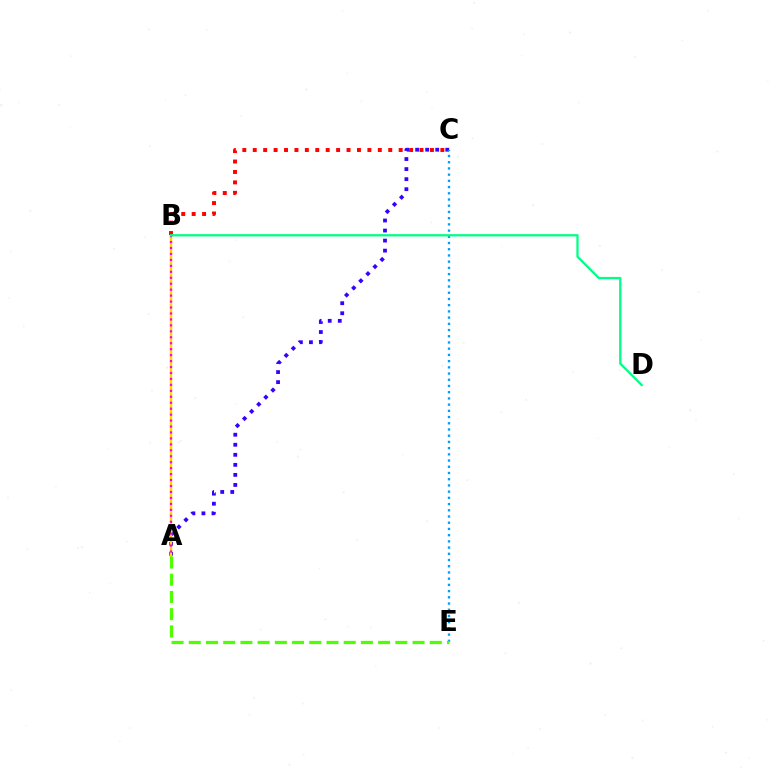{('A', 'C'): [{'color': '#3700ff', 'line_style': 'dotted', 'thickness': 2.73}], ('A', 'B'): [{'color': '#ffd500', 'line_style': 'solid', 'thickness': 1.74}, {'color': '#ff00ed', 'line_style': 'dotted', 'thickness': 1.62}], ('B', 'C'): [{'color': '#ff0000', 'line_style': 'dotted', 'thickness': 2.83}], ('C', 'E'): [{'color': '#009eff', 'line_style': 'dotted', 'thickness': 1.69}], ('A', 'E'): [{'color': '#4fff00', 'line_style': 'dashed', 'thickness': 2.34}], ('B', 'D'): [{'color': '#00ff86', 'line_style': 'solid', 'thickness': 1.65}]}